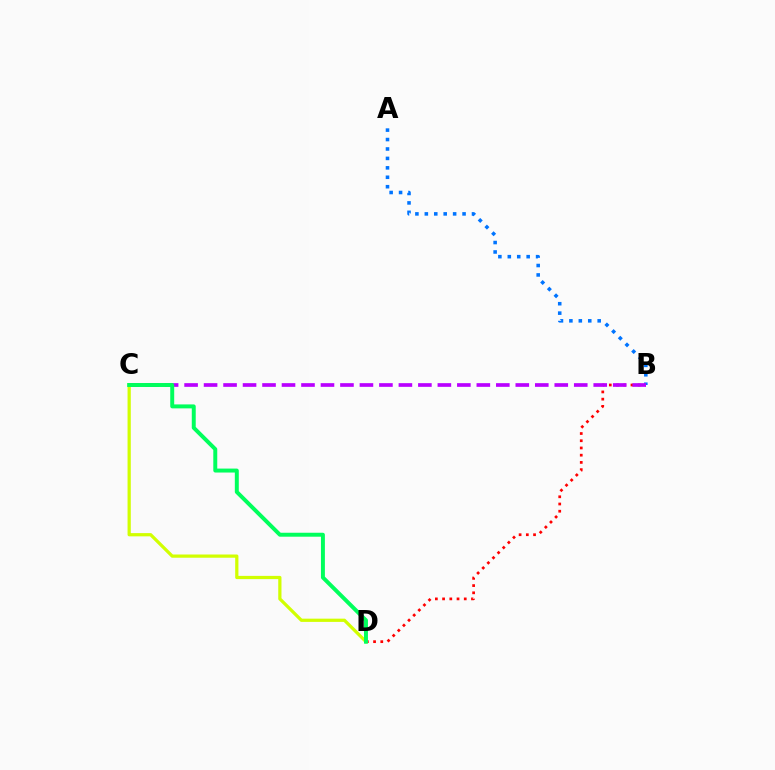{('B', 'D'): [{'color': '#ff0000', 'line_style': 'dotted', 'thickness': 1.96}], ('A', 'B'): [{'color': '#0074ff', 'line_style': 'dotted', 'thickness': 2.56}], ('B', 'C'): [{'color': '#b900ff', 'line_style': 'dashed', 'thickness': 2.65}], ('C', 'D'): [{'color': '#d1ff00', 'line_style': 'solid', 'thickness': 2.33}, {'color': '#00ff5c', 'line_style': 'solid', 'thickness': 2.85}]}